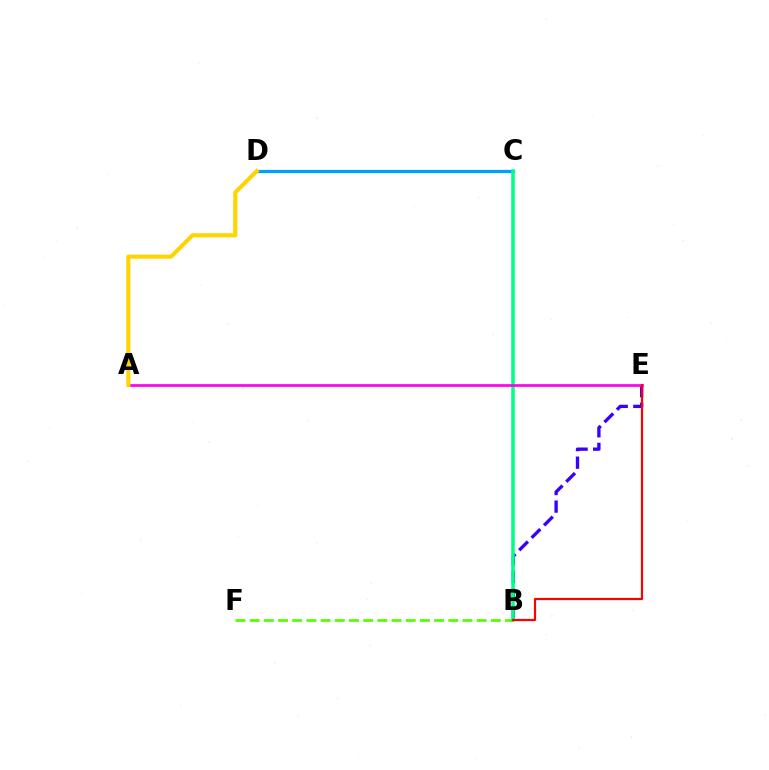{('B', 'E'): [{'color': '#3700ff', 'line_style': 'dashed', 'thickness': 2.39}, {'color': '#ff0000', 'line_style': 'solid', 'thickness': 1.57}], ('B', 'F'): [{'color': '#4fff00', 'line_style': 'dashed', 'thickness': 1.93}], ('C', 'D'): [{'color': '#009eff', 'line_style': 'solid', 'thickness': 2.35}], ('B', 'C'): [{'color': '#00ff86', 'line_style': 'solid', 'thickness': 2.54}], ('A', 'E'): [{'color': '#ff00ed', 'line_style': 'solid', 'thickness': 1.94}], ('A', 'D'): [{'color': '#ffd500', 'line_style': 'solid', 'thickness': 2.96}]}